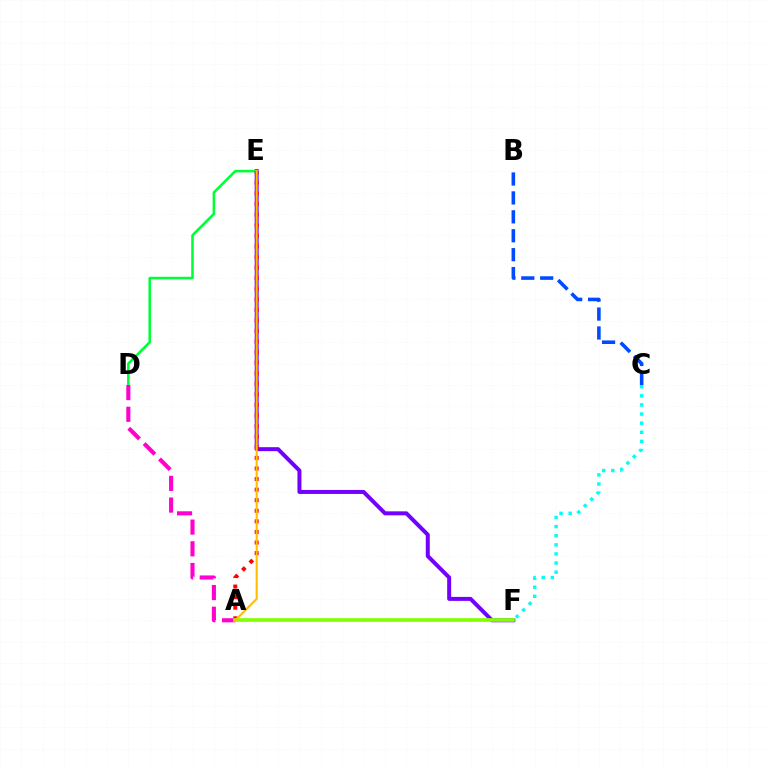{('E', 'F'): [{'color': '#7200ff', 'line_style': 'solid', 'thickness': 2.87}], ('B', 'C'): [{'color': '#004bff', 'line_style': 'dashed', 'thickness': 2.57}], ('D', 'E'): [{'color': '#00ff39', 'line_style': 'solid', 'thickness': 1.85}], ('A', 'E'): [{'color': '#ff0000', 'line_style': 'dotted', 'thickness': 2.87}, {'color': '#ffbd00', 'line_style': 'solid', 'thickness': 1.5}], ('A', 'D'): [{'color': '#ff00cf', 'line_style': 'dashed', 'thickness': 2.95}], ('A', 'F'): [{'color': '#84ff00', 'line_style': 'solid', 'thickness': 2.66}], ('C', 'F'): [{'color': '#00fff6', 'line_style': 'dotted', 'thickness': 2.47}]}